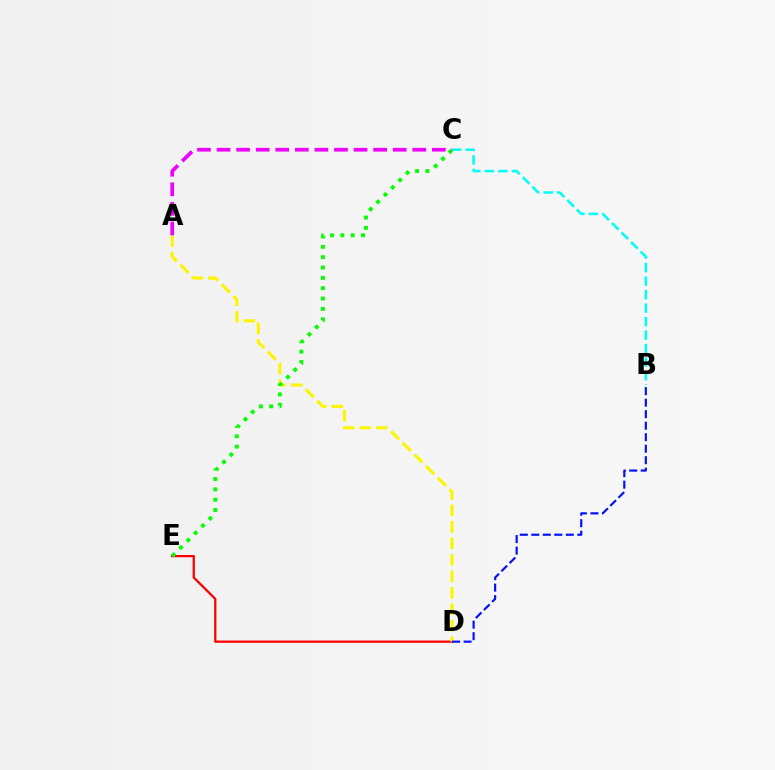{('D', 'E'): [{'color': '#ff0000', 'line_style': 'solid', 'thickness': 1.64}], ('A', 'D'): [{'color': '#fcf500', 'line_style': 'dashed', 'thickness': 2.24}], ('B', 'C'): [{'color': '#00fff6', 'line_style': 'dashed', 'thickness': 1.83}], ('C', 'E'): [{'color': '#08ff00', 'line_style': 'dotted', 'thickness': 2.81}], ('A', 'C'): [{'color': '#ee00ff', 'line_style': 'dashed', 'thickness': 2.66}], ('B', 'D'): [{'color': '#0010ff', 'line_style': 'dashed', 'thickness': 1.56}]}